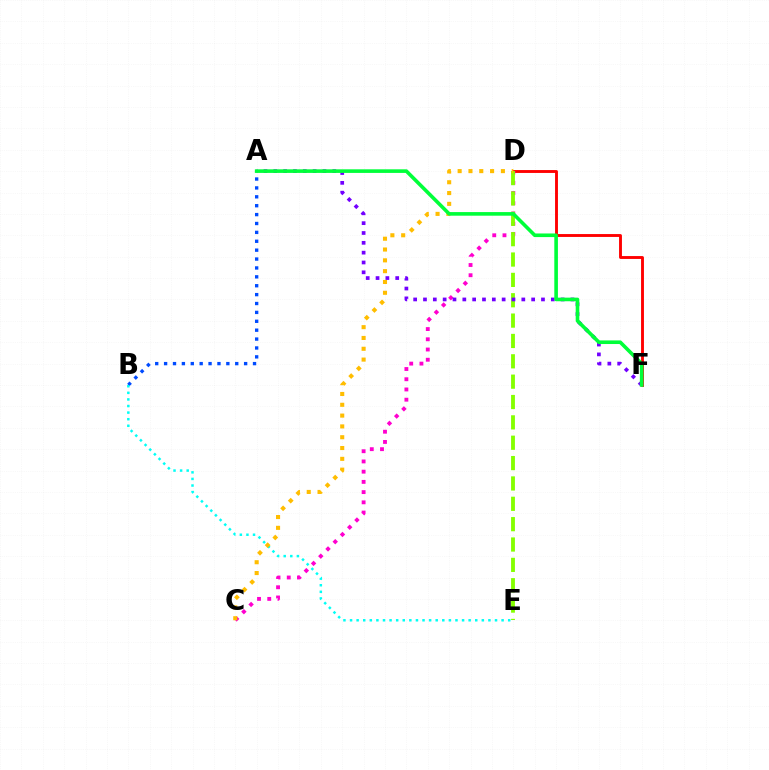{('A', 'B'): [{'color': '#004bff', 'line_style': 'dotted', 'thickness': 2.42}], ('B', 'E'): [{'color': '#00fff6', 'line_style': 'dotted', 'thickness': 1.79}], ('D', 'F'): [{'color': '#ff0000', 'line_style': 'solid', 'thickness': 2.08}], ('C', 'D'): [{'color': '#ff00cf', 'line_style': 'dotted', 'thickness': 2.78}, {'color': '#ffbd00', 'line_style': 'dotted', 'thickness': 2.94}], ('D', 'E'): [{'color': '#84ff00', 'line_style': 'dashed', 'thickness': 2.77}], ('A', 'F'): [{'color': '#7200ff', 'line_style': 'dotted', 'thickness': 2.67}, {'color': '#00ff39', 'line_style': 'solid', 'thickness': 2.6}]}